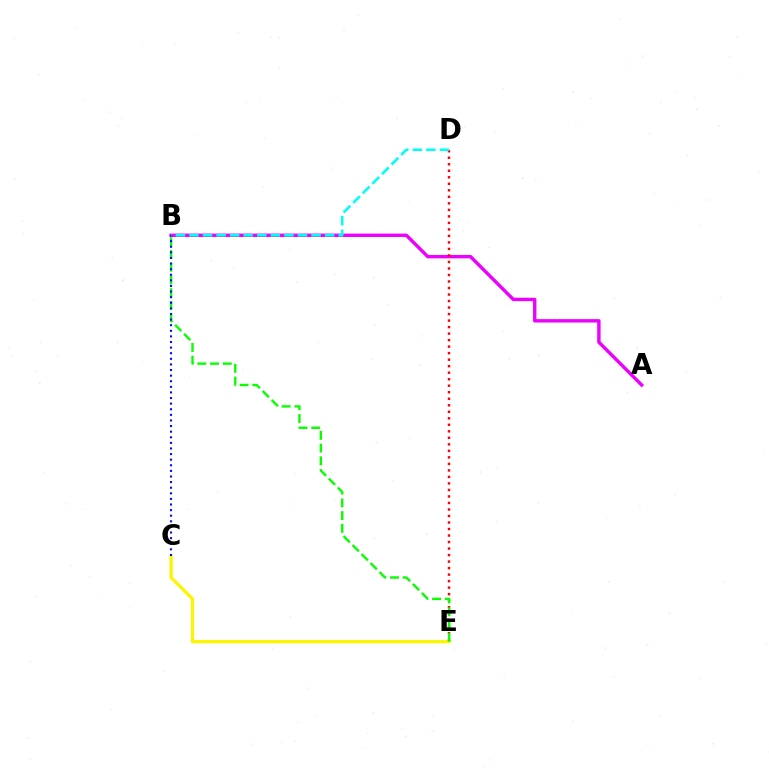{('A', 'B'): [{'color': '#ee00ff', 'line_style': 'solid', 'thickness': 2.45}], ('C', 'E'): [{'color': '#fcf500', 'line_style': 'solid', 'thickness': 2.33}], ('D', 'E'): [{'color': '#ff0000', 'line_style': 'dotted', 'thickness': 1.77}], ('B', 'E'): [{'color': '#08ff00', 'line_style': 'dashed', 'thickness': 1.73}], ('B', 'C'): [{'color': '#0010ff', 'line_style': 'dotted', 'thickness': 1.52}], ('B', 'D'): [{'color': '#00fff6', 'line_style': 'dashed', 'thickness': 1.84}]}